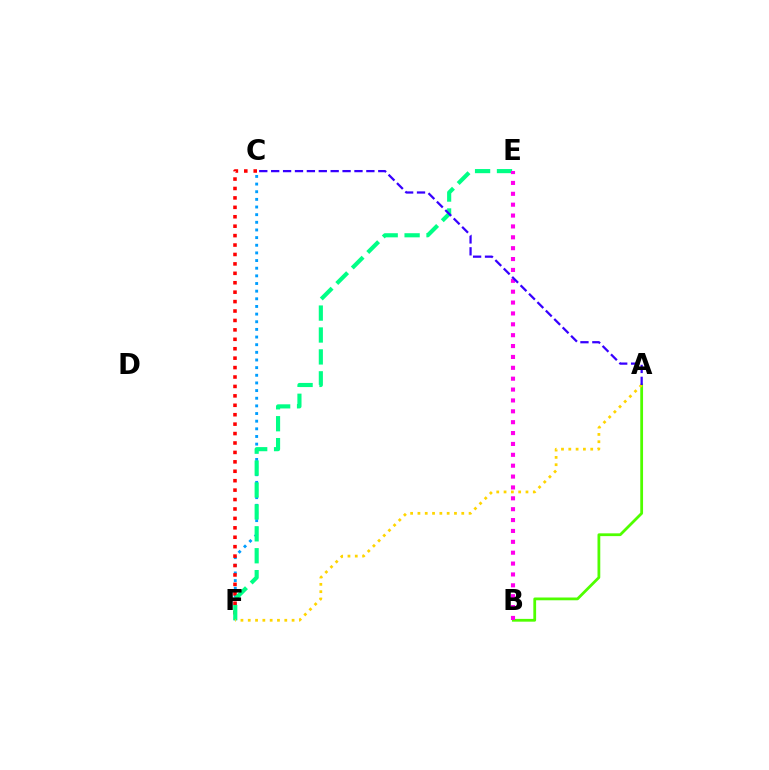{('C', 'F'): [{'color': '#009eff', 'line_style': 'dotted', 'thickness': 2.08}, {'color': '#ff0000', 'line_style': 'dotted', 'thickness': 2.56}], ('A', 'B'): [{'color': '#4fff00', 'line_style': 'solid', 'thickness': 2.0}], ('E', 'F'): [{'color': '#00ff86', 'line_style': 'dashed', 'thickness': 2.98}], ('B', 'E'): [{'color': '#ff00ed', 'line_style': 'dotted', 'thickness': 2.95}], ('A', 'F'): [{'color': '#ffd500', 'line_style': 'dotted', 'thickness': 1.99}], ('A', 'C'): [{'color': '#3700ff', 'line_style': 'dashed', 'thickness': 1.62}]}